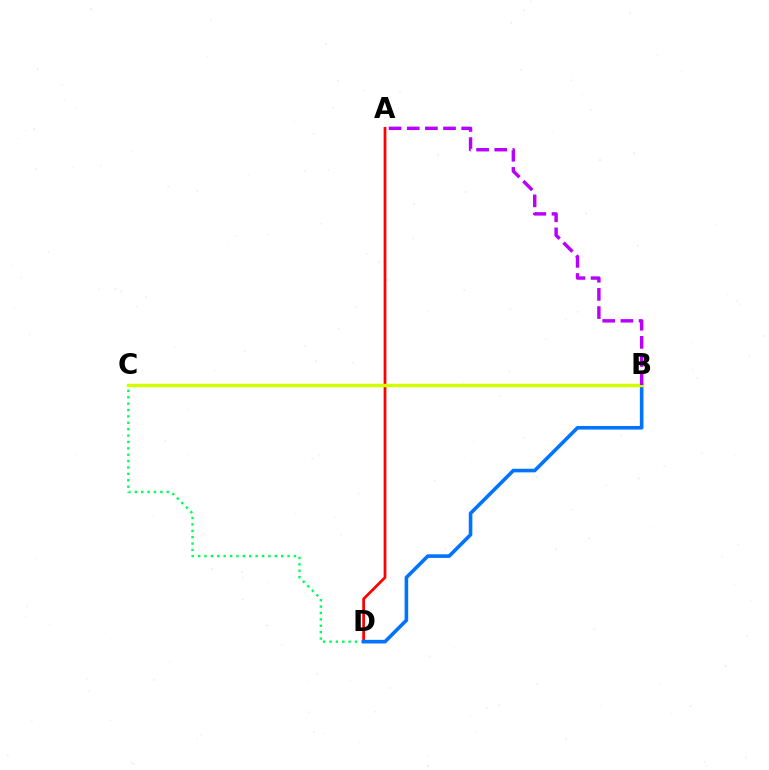{('C', 'D'): [{'color': '#00ff5c', 'line_style': 'dotted', 'thickness': 1.74}], ('A', 'D'): [{'color': '#ff0000', 'line_style': 'solid', 'thickness': 1.97}], ('B', 'D'): [{'color': '#0074ff', 'line_style': 'solid', 'thickness': 2.59}], ('B', 'C'): [{'color': '#d1ff00', 'line_style': 'solid', 'thickness': 2.49}], ('A', 'B'): [{'color': '#b900ff', 'line_style': 'dashed', 'thickness': 2.47}]}